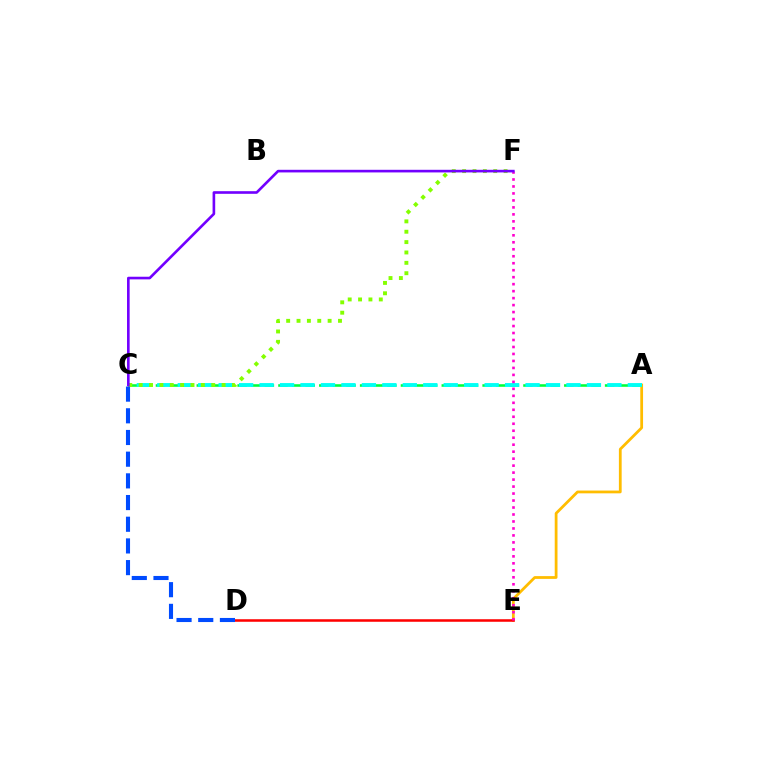{('A', 'E'): [{'color': '#ffbd00', 'line_style': 'solid', 'thickness': 2.0}], ('A', 'C'): [{'color': '#00ff39', 'line_style': 'dashed', 'thickness': 1.85}, {'color': '#00fff6', 'line_style': 'dashed', 'thickness': 2.78}], ('D', 'E'): [{'color': '#ff0000', 'line_style': 'solid', 'thickness': 1.83}], ('C', 'F'): [{'color': '#84ff00', 'line_style': 'dotted', 'thickness': 2.82}, {'color': '#7200ff', 'line_style': 'solid', 'thickness': 1.9}], ('C', 'D'): [{'color': '#004bff', 'line_style': 'dashed', 'thickness': 2.95}], ('E', 'F'): [{'color': '#ff00cf', 'line_style': 'dotted', 'thickness': 1.9}]}